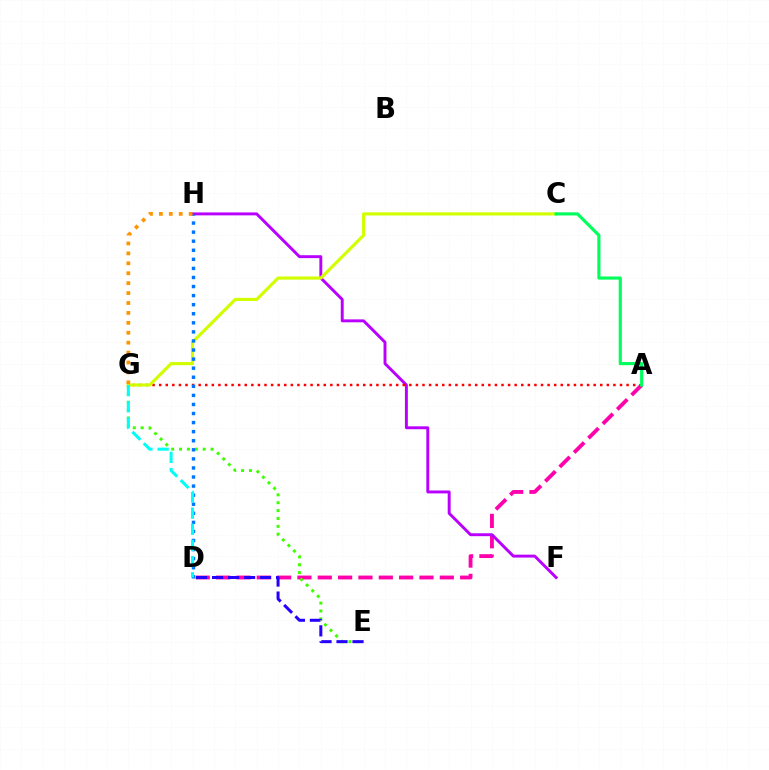{('A', 'D'): [{'color': '#ff00ac', 'line_style': 'dashed', 'thickness': 2.76}], ('F', 'H'): [{'color': '#b900ff', 'line_style': 'solid', 'thickness': 2.11}], ('A', 'G'): [{'color': '#ff0000', 'line_style': 'dotted', 'thickness': 1.79}], ('E', 'G'): [{'color': '#3dff00', 'line_style': 'dotted', 'thickness': 2.14}], ('C', 'G'): [{'color': '#d1ff00', 'line_style': 'solid', 'thickness': 2.26}], ('D', 'H'): [{'color': '#0074ff', 'line_style': 'dotted', 'thickness': 2.46}], ('D', 'E'): [{'color': '#2500ff', 'line_style': 'dashed', 'thickness': 2.17}], ('A', 'C'): [{'color': '#00ff5c', 'line_style': 'solid', 'thickness': 2.27}], ('D', 'G'): [{'color': '#00fff6', 'line_style': 'dashed', 'thickness': 2.2}], ('G', 'H'): [{'color': '#ff9400', 'line_style': 'dotted', 'thickness': 2.7}]}